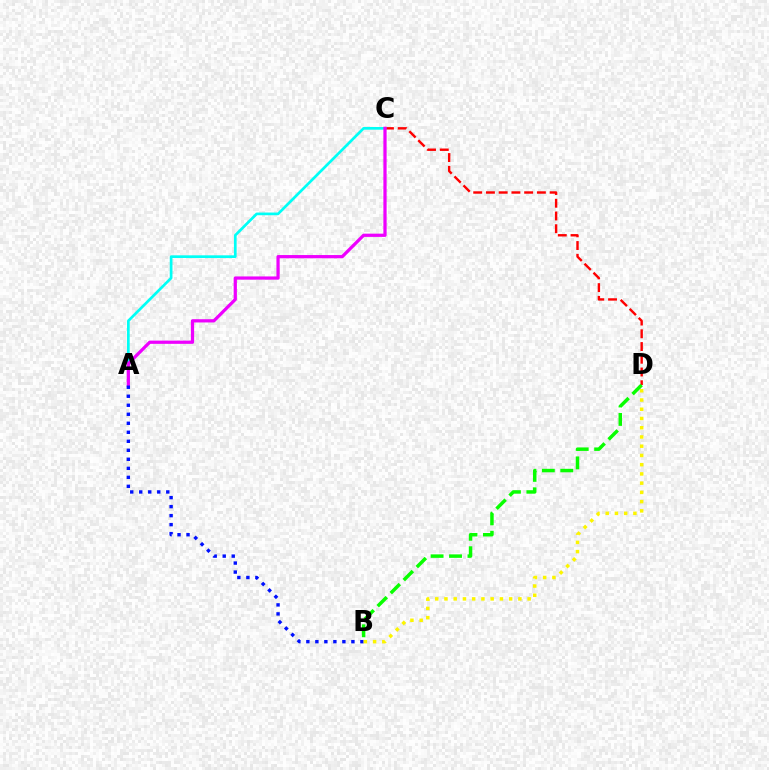{('C', 'D'): [{'color': '#ff0000', 'line_style': 'dashed', 'thickness': 1.73}], ('A', 'C'): [{'color': '#00fff6', 'line_style': 'solid', 'thickness': 1.94}, {'color': '#ee00ff', 'line_style': 'solid', 'thickness': 2.33}], ('A', 'B'): [{'color': '#0010ff', 'line_style': 'dotted', 'thickness': 2.45}], ('B', 'D'): [{'color': '#08ff00', 'line_style': 'dashed', 'thickness': 2.5}, {'color': '#fcf500', 'line_style': 'dotted', 'thickness': 2.51}]}